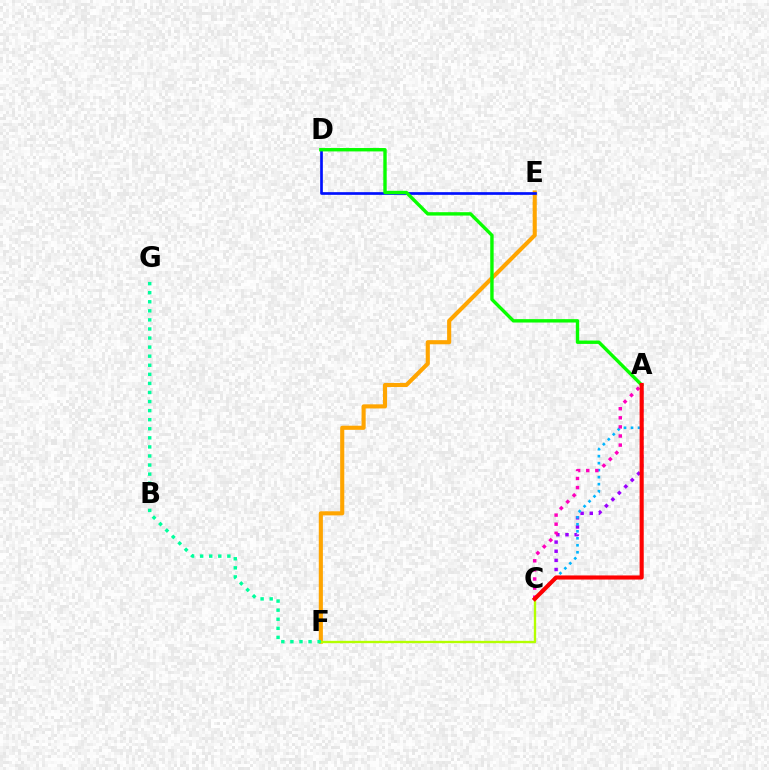{('E', 'F'): [{'color': '#ffa500', 'line_style': 'solid', 'thickness': 2.96}], ('A', 'C'): [{'color': '#9b00ff', 'line_style': 'dotted', 'thickness': 2.48}, {'color': '#00b5ff', 'line_style': 'dotted', 'thickness': 1.9}, {'color': '#ff00bd', 'line_style': 'dotted', 'thickness': 2.47}, {'color': '#ff0000', 'line_style': 'solid', 'thickness': 2.96}], ('C', 'F'): [{'color': '#b3ff00', 'line_style': 'solid', 'thickness': 1.69}], ('F', 'G'): [{'color': '#00ff9d', 'line_style': 'dotted', 'thickness': 2.46}], ('D', 'E'): [{'color': '#0010ff', 'line_style': 'solid', 'thickness': 1.94}], ('A', 'D'): [{'color': '#08ff00', 'line_style': 'solid', 'thickness': 2.44}]}